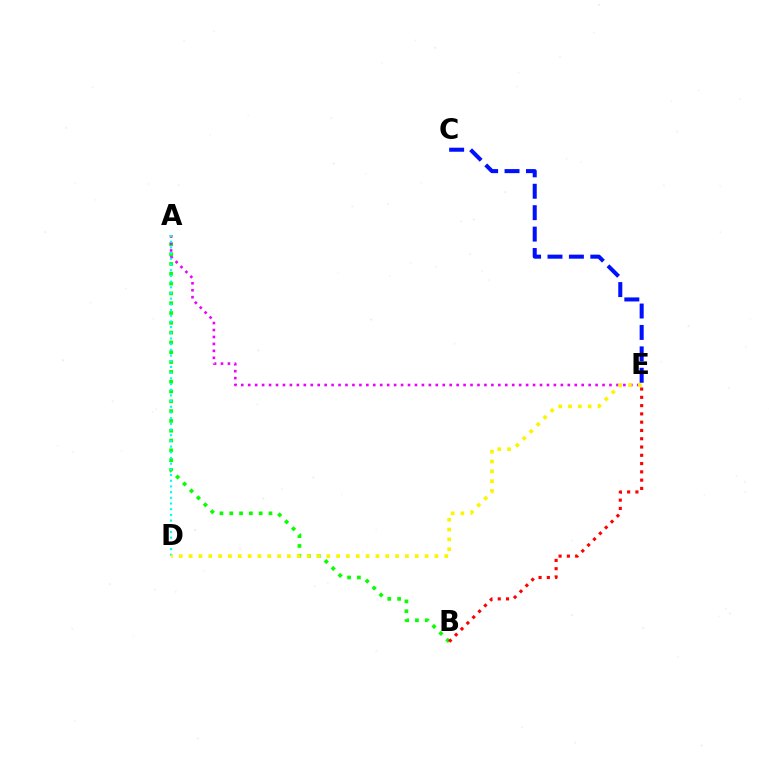{('A', 'B'): [{'color': '#08ff00', 'line_style': 'dotted', 'thickness': 2.67}], ('C', 'E'): [{'color': '#0010ff', 'line_style': 'dashed', 'thickness': 2.91}], ('A', 'E'): [{'color': '#ee00ff', 'line_style': 'dotted', 'thickness': 1.89}], ('A', 'D'): [{'color': '#00fff6', 'line_style': 'dotted', 'thickness': 1.55}], ('B', 'E'): [{'color': '#ff0000', 'line_style': 'dotted', 'thickness': 2.25}], ('D', 'E'): [{'color': '#fcf500', 'line_style': 'dotted', 'thickness': 2.67}]}